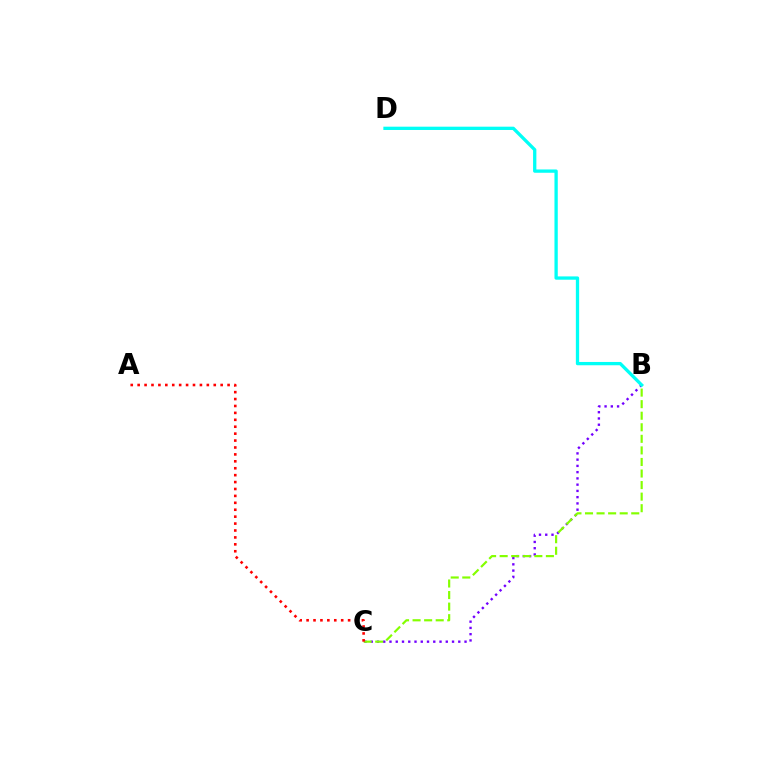{('B', 'C'): [{'color': '#7200ff', 'line_style': 'dotted', 'thickness': 1.7}, {'color': '#84ff00', 'line_style': 'dashed', 'thickness': 1.57}], ('B', 'D'): [{'color': '#00fff6', 'line_style': 'solid', 'thickness': 2.38}], ('A', 'C'): [{'color': '#ff0000', 'line_style': 'dotted', 'thickness': 1.88}]}